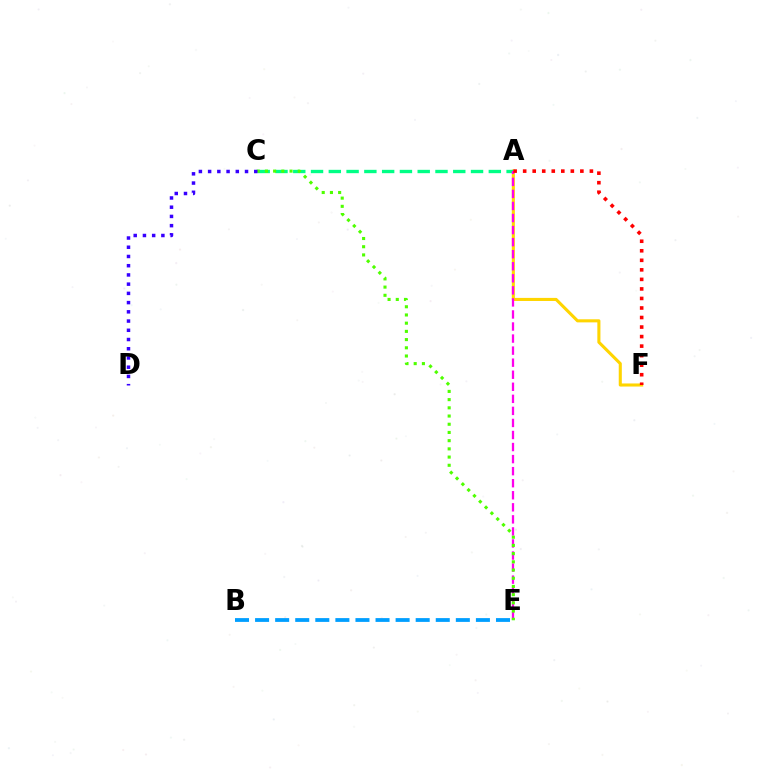{('A', 'F'): [{'color': '#ffd500', 'line_style': 'solid', 'thickness': 2.22}, {'color': '#ff0000', 'line_style': 'dotted', 'thickness': 2.59}], ('A', 'C'): [{'color': '#00ff86', 'line_style': 'dashed', 'thickness': 2.42}], ('A', 'E'): [{'color': '#ff00ed', 'line_style': 'dashed', 'thickness': 1.64}], ('C', 'E'): [{'color': '#4fff00', 'line_style': 'dotted', 'thickness': 2.23}], ('C', 'D'): [{'color': '#3700ff', 'line_style': 'dotted', 'thickness': 2.51}], ('B', 'E'): [{'color': '#009eff', 'line_style': 'dashed', 'thickness': 2.73}]}